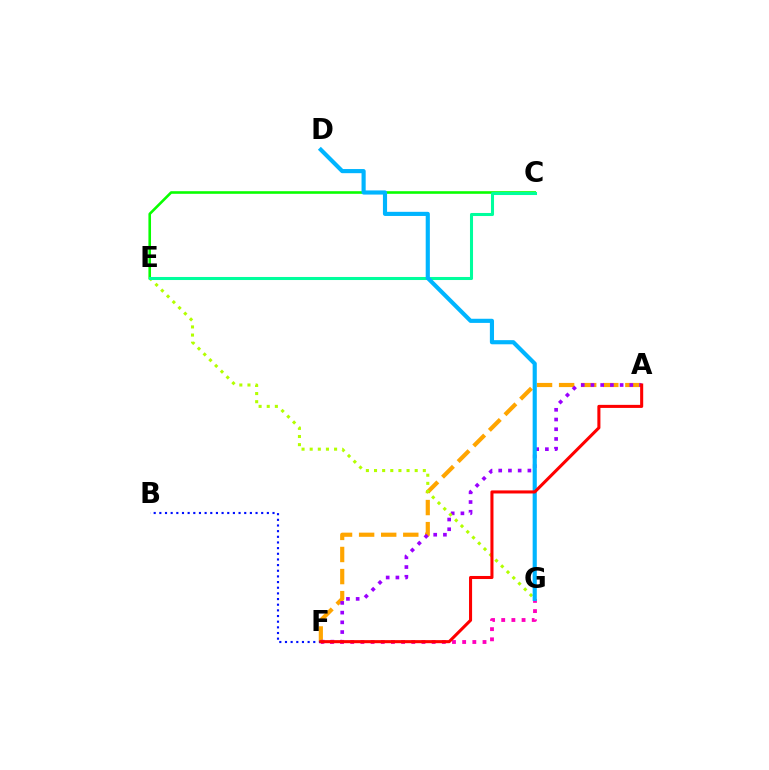{('C', 'E'): [{'color': '#08ff00', 'line_style': 'solid', 'thickness': 1.87}, {'color': '#00ff9d', 'line_style': 'solid', 'thickness': 2.2}], ('A', 'F'): [{'color': '#ffa500', 'line_style': 'dashed', 'thickness': 3.0}, {'color': '#9b00ff', 'line_style': 'dotted', 'thickness': 2.64}, {'color': '#ff0000', 'line_style': 'solid', 'thickness': 2.2}], ('E', 'G'): [{'color': '#b3ff00', 'line_style': 'dotted', 'thickness': 2.21}], ('F', 'G'): [{'color': '#ff00bd', 'line_style': 'dotted', 'thickness': 2.76}], ('B', 'F'): [{'color': '#0010ff', 'line_style': 'dotted', 'thickness': 1.54}], ('D', 'G'): [{'color': '#00b5ff', 'line_style': 'solid', 'thickness': 2.98}]}